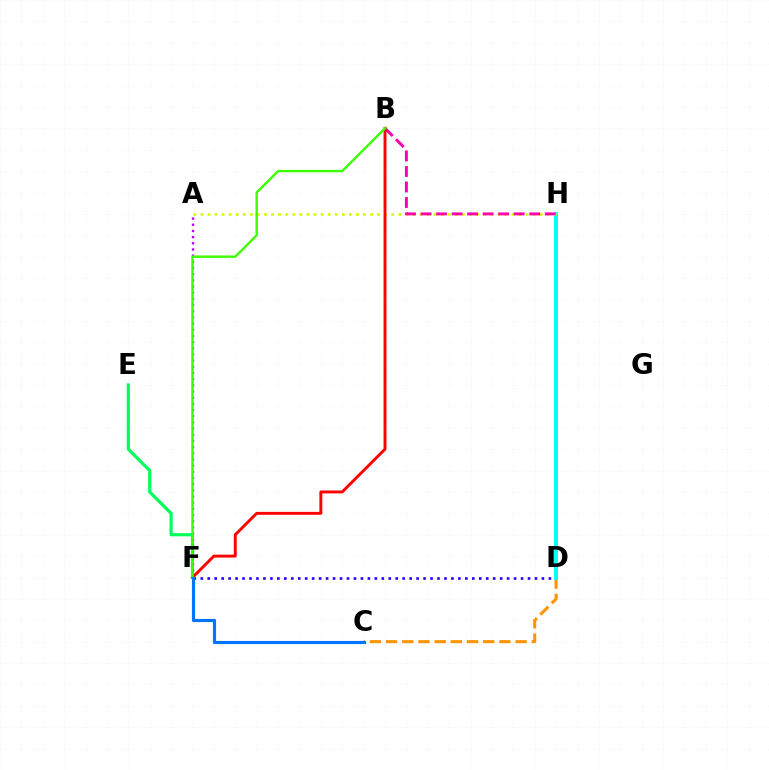{('D', 'F'): [{'color': '#2500ff', 'line_style': 'dotted', 'thickness': 1.89}], ('C', 'D'): [{'color': '#ff9400', 'line_style': 'dashed', 'thickness': 2.2}], ('D', 'H'): [{'color': '#00fff6', 'line_style': 'solid', 'thickness': 2.82}], ('E', 'F'): [{'color': '#00ff5c', 'line_style': 'solid', 'thickness': 2.28}], ('A', 'H'): [{'color': '#d1ff00', 'line_style': 'dotted', 'thickness': 1.92}], ('B', 'H'): [{'color': '#ff00ac', 'line_style': 'dashed', 'thickness': 2.11}], ('A', 'F'): [{'color': '#b900ff', 'line_style': 'dotted', 'thickness': 1.68}], ('B', 'F'): [{'color': '#ff0000', 'line_style': 'solid', 'thickness': 2.1}, {'color': '#3dff00', 'line_style': 'solid', 'thickness': 1.72}], ('C', 'F'): [{'color': '#0074ff', 'line_style': 'solid', 'thickness': 2.27}]}